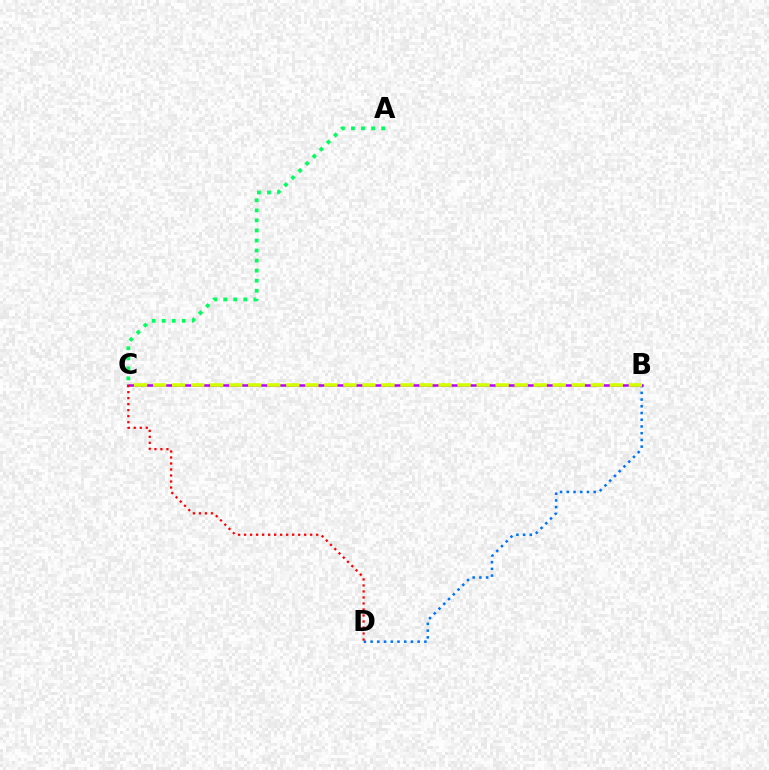{('B', 'D'): [{'color': '#0074ff', 'line_style': 'dotted', 'thickness': 1.83}], ('A', 'C'): [{'color': '#00ff5c', 'line_style': 'dotted', 'thickness': 2.73}], ('B', 'C'): [{'color': '#b900ff', 'line_style': 'solid', 'thickness': 1.81}, {'color': '#d1ff00', 'line_style': 'dashed', 'thickness': 2.59}], ('C', 'D'): [{'color': '#ff0000', 'line_style': 'dotted', 'thickness': 1.63}]}